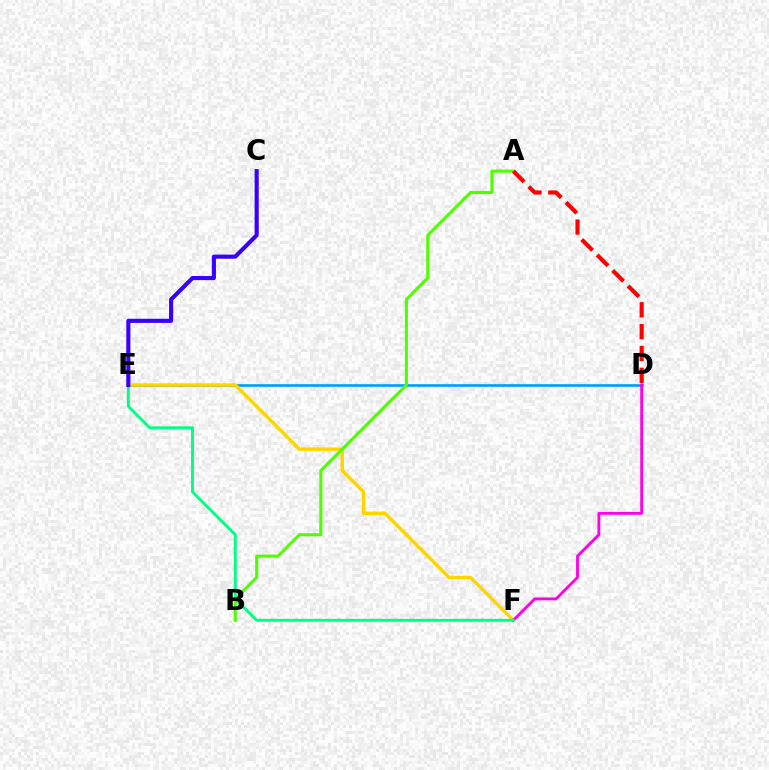{('D', 'E'): [{'color': '#009eff', 'line_style': 'solid', 'thickness': 1.91}], ('E', 'F'): [{'color': '#ffd500', 'line_style': 'solid', 'thickness': 2.47}, {'color': '#00ff86', 'line_style': 'solid', 'thickness': 2.11}], ('A', 'B'): [{'color': '#4fff00', 'line_style': 'solid', 'thickness': 2.21}], ('D', 'F'): [{'color': '#ff00ed', 'line_style': 'solid', 'thickness': 2.05}], ('A', 'D'): [{'color': '#ff0000', 'line_style': 'dashed', 'thickness': 2.97}], ('C', 'E'): [{'color': '#3700ff', 'line_style': 'solid', 'thickness': 2.96}]}